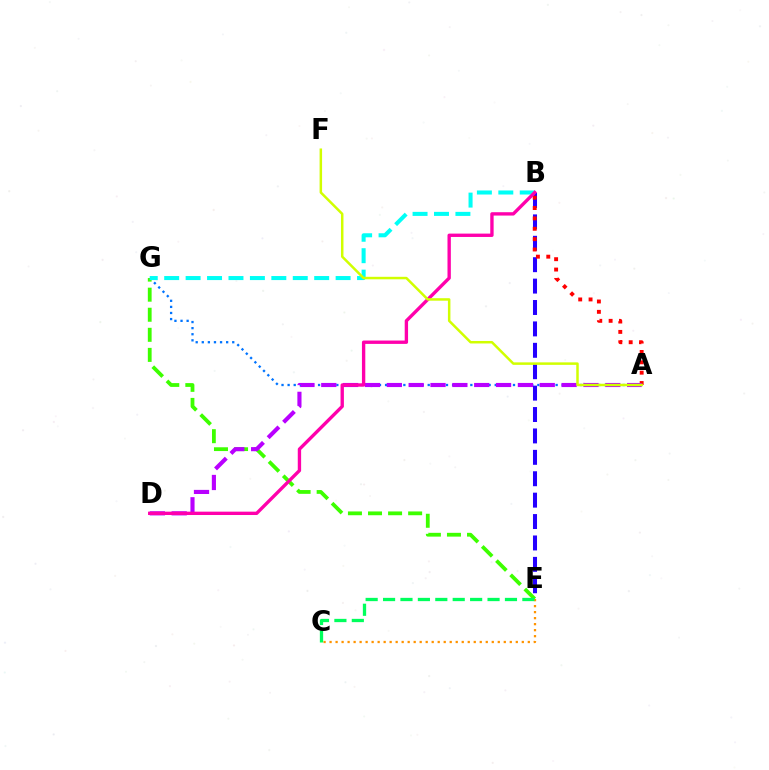{('B', 'E'): [{'color': '#2500ff', 'line_style': 'dashed', 'thickness': 2.91}], ('A', 'G'): [{'color': '#0074ff', 'line_style': 'dotted', 'thickness': 1.65}], ('E', 'G'): [{'color': '#3dff00', 'line_style': 'dashed', 'thickness': 2.73}], ('A', 'B'): [{'color': '#ff0000', 'line_style': 'dotted', 'thickness': 2.82}], ('A', 'D'): [{'color': '#b900ff', 'line_style': 'dashed', 'thickness': 2.97}], ('C', 'E'): [{'color': '#ff9400', 'line_style': 'dotted', 'thickness': 1.63}, {'color': '#00ff5c', 'line_style': 'dashed', 'thickness': 2.37}], ('B', 'G'): [{'color': '#00fff6', 'line_style': 'dashed', 'thickness': 2.91}], ('B', 'D'): [{'color': '#ff00ac', 'line_style': 'solid', 'thickness': 2.42}], ('A', 'F'): [{'color': '#d1ff00', 'line_style': 'solid', 'thickness': 1.8}]}